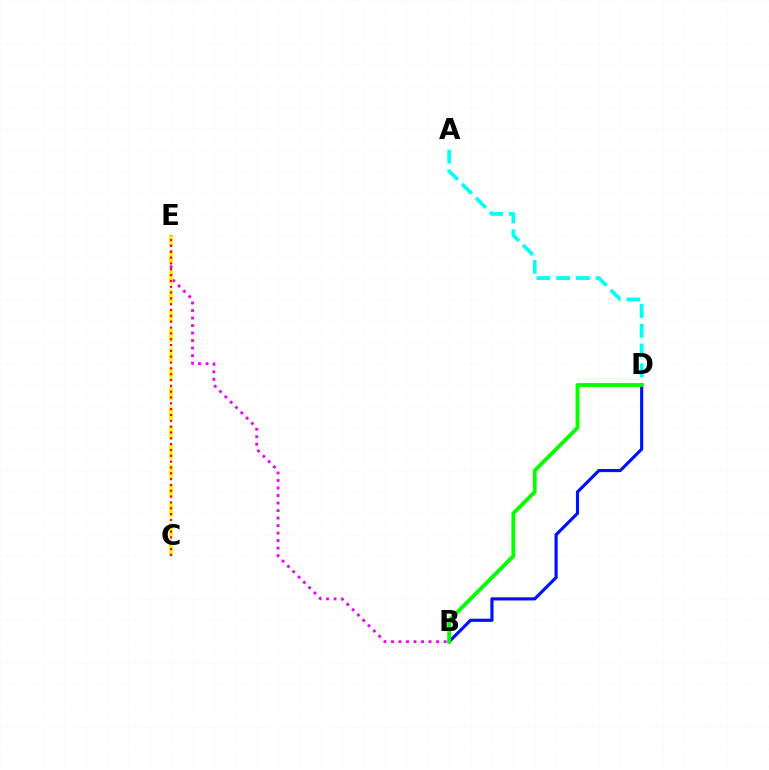{('A', 'D'): [{'color': '#00fff6', 'line_style': 'dashed', 'thickness': 2.69}], ('B', 'D'): [{'color': '#0010ff', 'line_style': 'solid', 'thickness': 2.27}, {'color': '#08ff00', 'line_style': 'solid', 'thickness': 2.78}], ('B', 'E'): [{'color': '#ee00ff', 'line_style': 'dotted', 'thickness': 2.04}], ('C', 'E'): [{'color': '#fcf500', 'line_style': 'dashed', 'thickness': 2.64}, {'color': '#ff0000', 'line_style': 'dotted', 'thickness': 1.58}]}